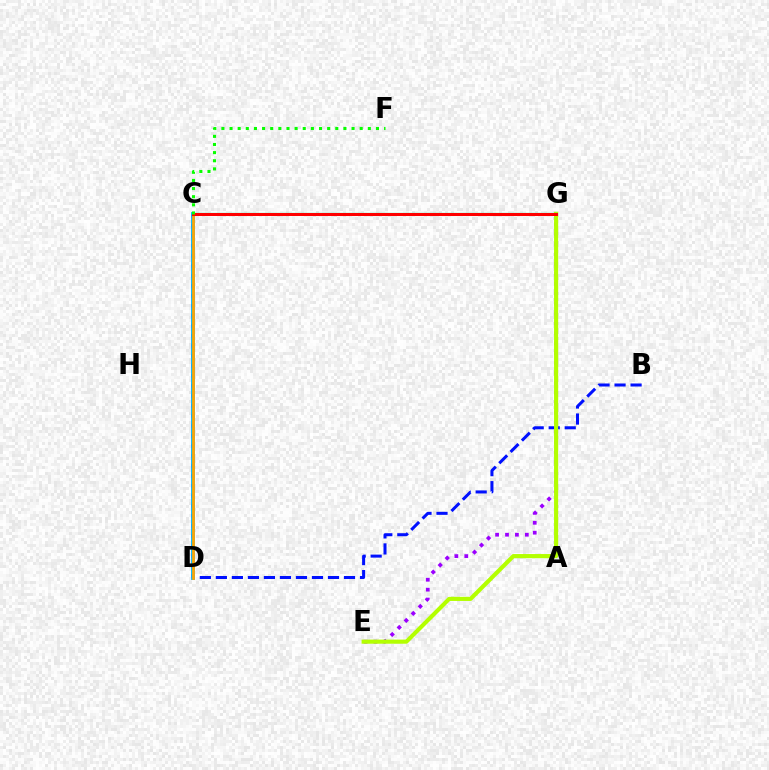{('E', 'G'): [{'color': '#9b00ff', 'line_style': 'dotted', 'thickness': 2.69}, {'color': '#b3ff00', 'line_style': 'solid', 'thickness': 2.97}], ('B', 'D'): [{'color': '#0010ff', 'line_style': 'dashed', 'thickness': 2.18}], ('C', 'D'): [{'color': '#ff00bd', 'line_style': 'dotted', 'thickness': 2.72}, {'color': '#00b5ff', 'line_style': 'solid', 'thickness': 2.77}, {'color': '#ffa500', 'line_style': 'solid', 'thickness': 1.95}], ('C', 'G'): [{'color': '#00ff9d', 'line_style': 'solid', 'thickness': 1.61}, {'color': '#ff0000', 'line_style': 'solid', 'thickness': 2.18}], ('C', 'F'): [{'color': '#08ff00', 'line_style': 'dotted', 'thickness': 2.21}]}